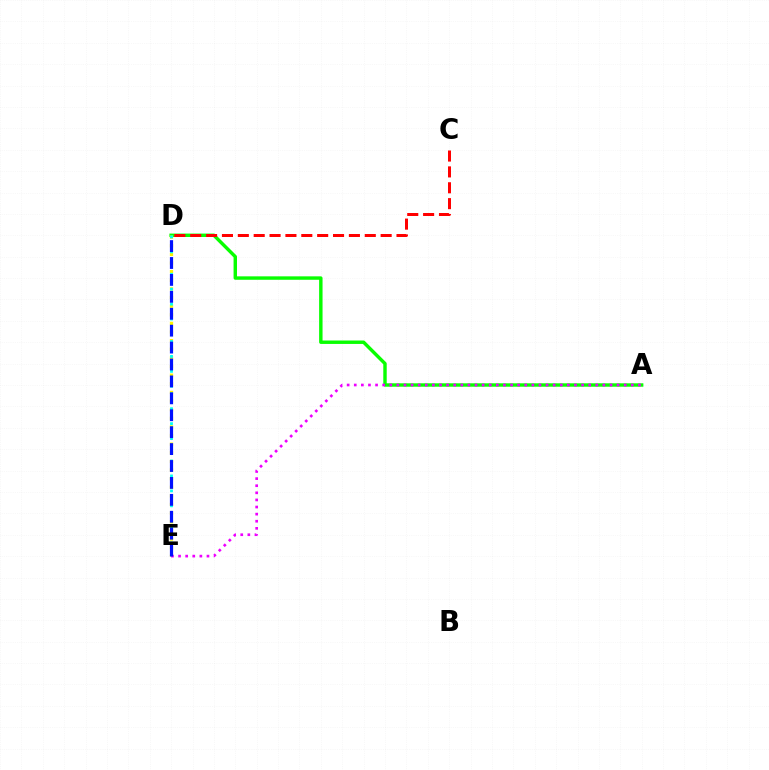{('A', 'D'): [{'color': '#08ff00', 'line_style': 'solid', 'thickness': 2.47}], ('C', 'D'): [{'color': '#ff0000', 'line_style': 'dashed', 'thickness': 2.16}], ('D', 'E'): [{'color': '#fcf500', 'line_style': 'dotted', 'thickness': 2.34}, {'color': '#00fff6', 'line_style': 'dotted', 'thickness': 2.03}, {'color': '#0010ff', 'line_style': 'dashed', 'thickness': 2.3}], ('A', 'E'): [{'color': '#ee00ff', 'line_style': 'dotted', 'thickness': 1.93}]}